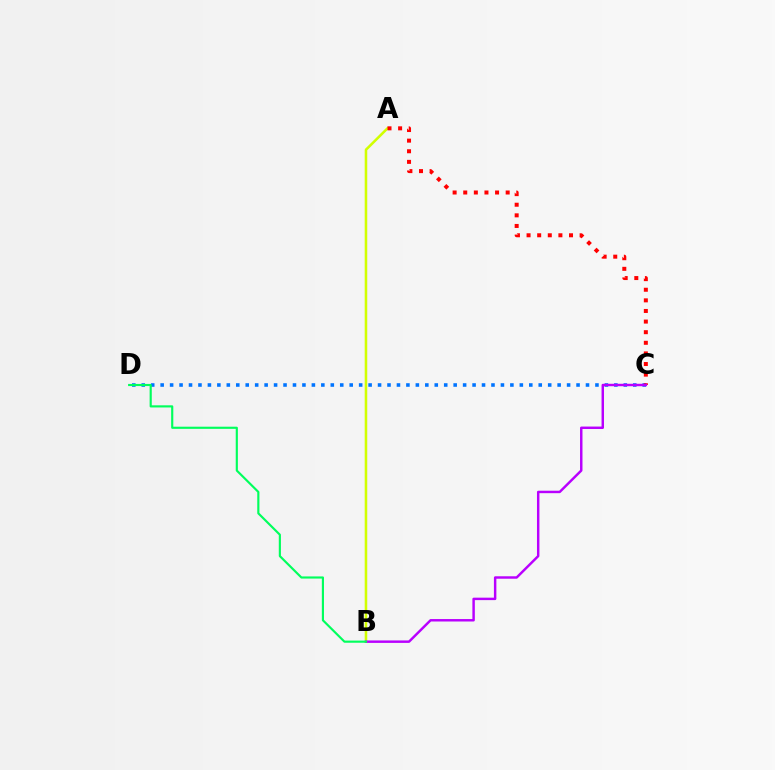{('C', 'D'): [{'color': '#0074ff', 'line_style': 'dotted', 'thickness': 2.57}], ('A', 'B'): [{'color': '#d1ff00', 'line_style': 'solid', 'thickness': 1.84}], ('A', 'C'): [{'color': '#ff0000', 'line_style': 'dotted', 'thickness': 2.88}], ('B', 'C'): [{'color': '#b900ff', 'line_style': 'solid', 'thickness': 1.77}], ('B', 'D'): [{'color': '#00ff5c', 'line_style': 'solid', 'thickness': 1.55}]}